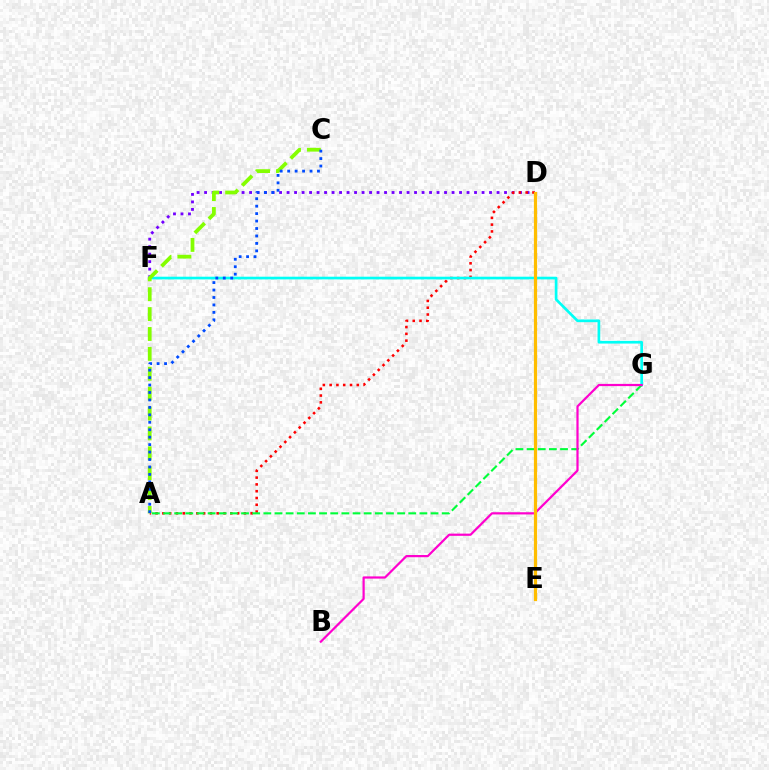{('D', 'F'): [{'color': '#7200ff', 'line_style': 'dotted', 'thickness': 2.04}], ('A', 'D'): [{'color': '#ff0000', 'line_style': 'dotted', 'thickness': 1.84}], ('F', 'G'): [{'color': '#00fff6', 'line_style': 'solid', 'thickness': 1.93}], ('A', 'C'): [{'color': '#84ff00', 'line_style': 'dashed', 'thickness': 2.7}, {'color': '#004bff', 'line_style': 'dotted', 'thickness': 2.02}], ('A', 'G'): [{'color': '#00ff39', 'line_style': 'dashed', 'thickness': 1.51}], ('B', 'G'): [{'color': '#ff00cf', 'line_style': 'solid', 'thickness': 1.59}], ('D', 'E'): [{'color': '#ffbd00', 'line_style': 'solid', 'thickness': 2.3}]}